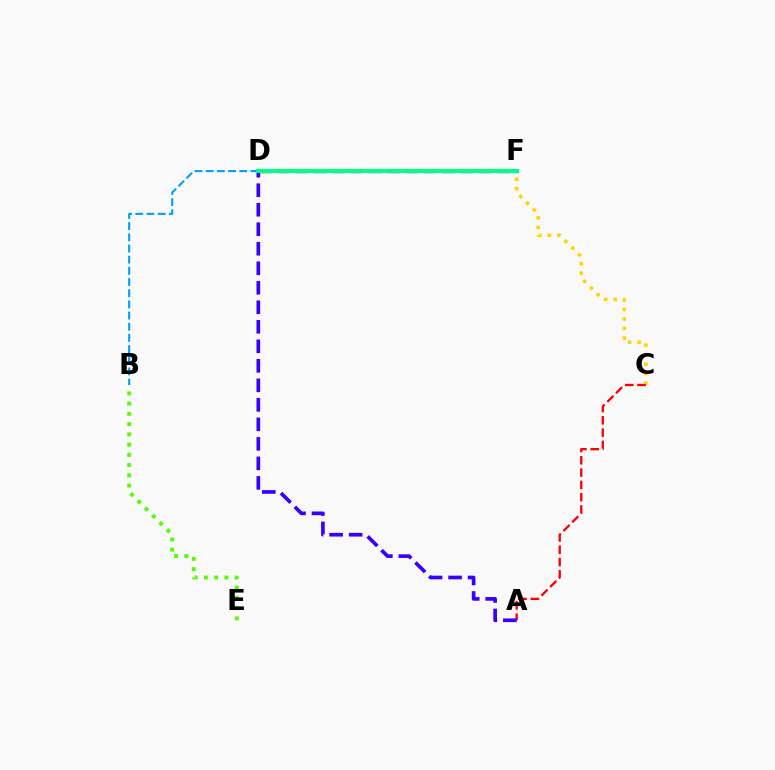{('C', 'F'): [{'color': '#ffd500', 'line_style': 'dotted', 'thickness': 2.59}], ('D', 'F'): [{'color': '#ff00ed', 'line_style': 'dashed', 'thickness': 2.49}, {'color': '#00ff86', 'line_style': 'solid', 'thickness': 2.98}], ('A', 'C'): [{'color': '#ff0000', 'line_style': 'dashed', 'thickness': 1.67}], ('B', 'D'): [{'color': '#009eff', 'line_style': 'dashed', 'thickness': 1.52}], ('B', 'E'): [{'color': '#4fff00', 'line_style': 'dotted', 'thickness': 2.78}], ('A', 'D'): [{'color': '#3700ff', 'line_style': 'dashed', 'thickness': 2.65}]}